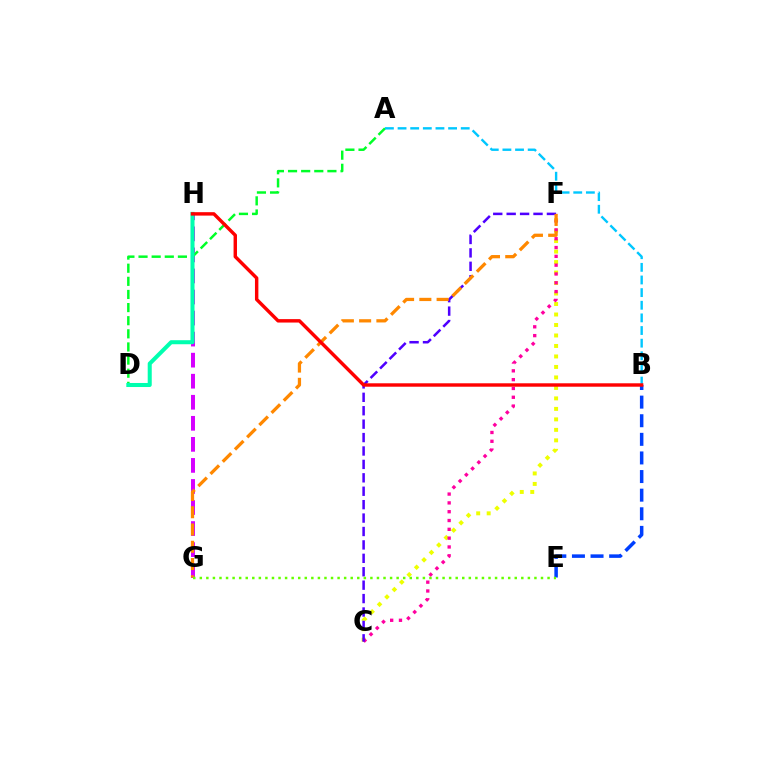{('C', 'F'): [{'color': '#eeff00', 'line_style': 'dotted', 'thickness': 2.85}, {'color': '#ff00a0', 'line_style': 'dotted', 'thickness': 2.39}, {'color': '#4f00ff', 'line_style': 'dashed', 'thickness': 1.82}], ('G', 'H'): [{'color': '#d600ff', 'line_style': 'dashed', 'thickness': 2.86}], ('B', 'E'): [{'color': '#003fff', 'line_style': 'dashed', 'thickness': 2.53}], ('A', 'D'): [{'color': '#00ff27', 'line_style': 'dashed', 'thickness': 1.78}], ('D', 'H'): [{'color': '#00ffaf', 'line_style': 'solid', 'thickness': 2.91}], ('F', 'G'): [{'color': '#ff8800', 'line_style': 'dashed', 'thickness': 2.35}], ('A', 'B'): [{'color': '#00c7ff', 'line_style': 'dashed', 'thickness': 1.72}], ('E', 'G'): [{'color': '#66ff00', 'line_style': 'dotted', 'thickness': 1.78}], ('B', 'H'): [{'color': '#ff0000', 'line_style': 'solid', 'thickness': 2.46}]}